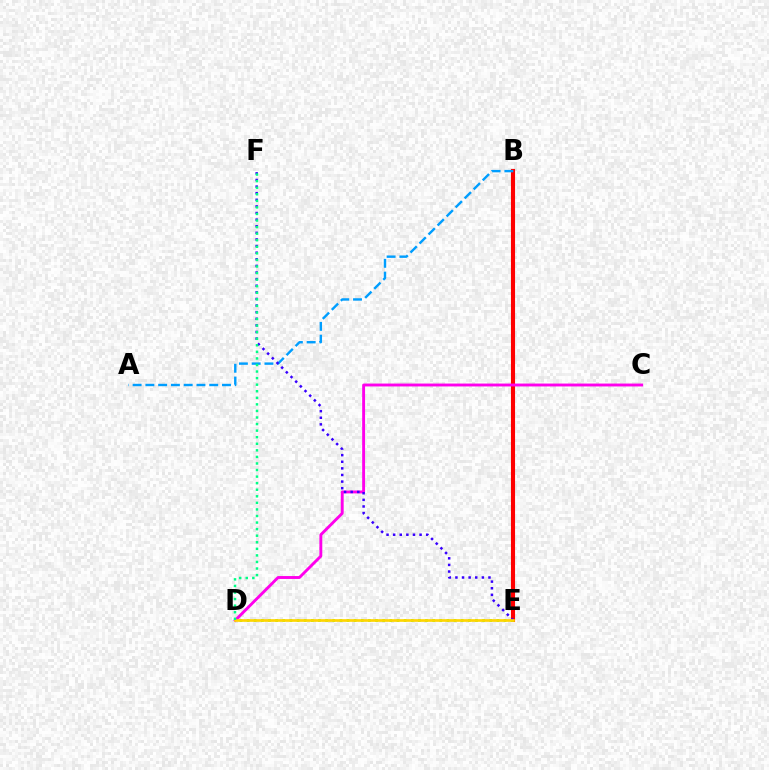{('B', 'E'): [{'color': '#ff0000', 'line_style': 'solid', 'thickness': 2.95}], ('C', 'D'): [{'color': '#ff00ed', 'line_style': 'solid', 'thickness': 2.08}], ('D', 'E'): [{'color': '#4fff00', 'line_style': 'dotted', 'thickness': 1.94}, {'color': '#ffd500', 'line_style': 'solid', 'thickness': 1.93}], ('A', 'B'): [{'color': '#009eff', 'line_style': 'dashed', 'thickness': 1.73}], ('E', 'F'): [{'color': '#3700ff', 'line_style': 'dotted', 'thickness': 1.8}], ('D', 'F'): [{'color': '#00ff86', 'line_style': 'dotted', 'thickness': 1.78}]}